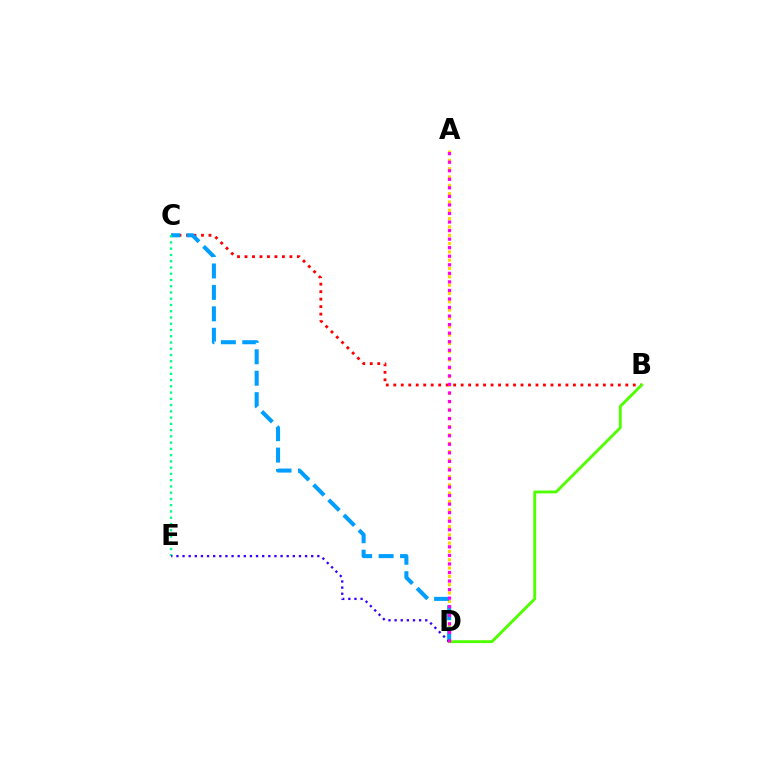{('B', 'C'): [{'color': '#ff0000', 'line_style': 'dotted', 'thickness': 2.03}], ('B', 'D'): [{'color': '#4fff00', 'line_style': 'solid', 'thickness': 2.07}], ('A', 'D'): [{'color': '#ffd500', 'line_style': 'dotted', 'thickness': 2.26}, {'color': '#ff00ed', 'line_style': 'dotted', 'thickness': 2.32}], ('C', 'D'): [{'color': '#009eff', 'line_style': 'dashed', 'thickness': 2.91}], ('C', 'E'): [{'color': '#00ff86', 'line_style': 'dotted', 'thickness': 1.7}], ('D', 'E'): [{'color': '#3700ff', 'line_style': 'dotted', 'thickness': 1.66}]}